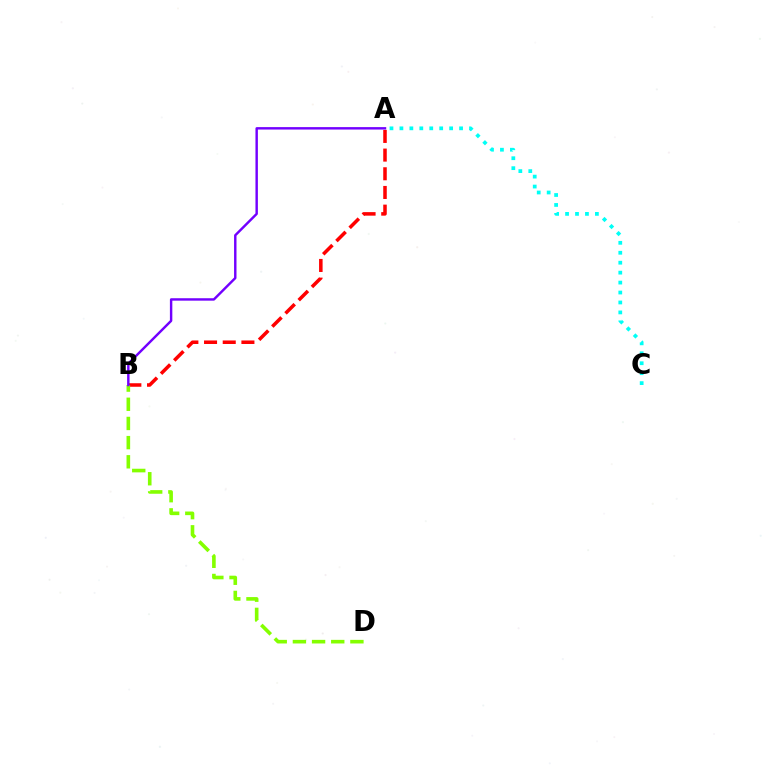{('A', 'B'): [{'color': '#ff0000', 'line_style': 'dashed', 'thickness': 2.54}, {'color': '#7200ff', 'line_style': 'solid', 'thickness': 1.75}], ('A', 'C'): [{'color': '#00fff6', 'line_style': 'dotted', 'thickness': 2.7}], ('B', 'D'): [{'color': '#84ff00', 'line_style': 'dashed', 'thickness': 2.6}]}